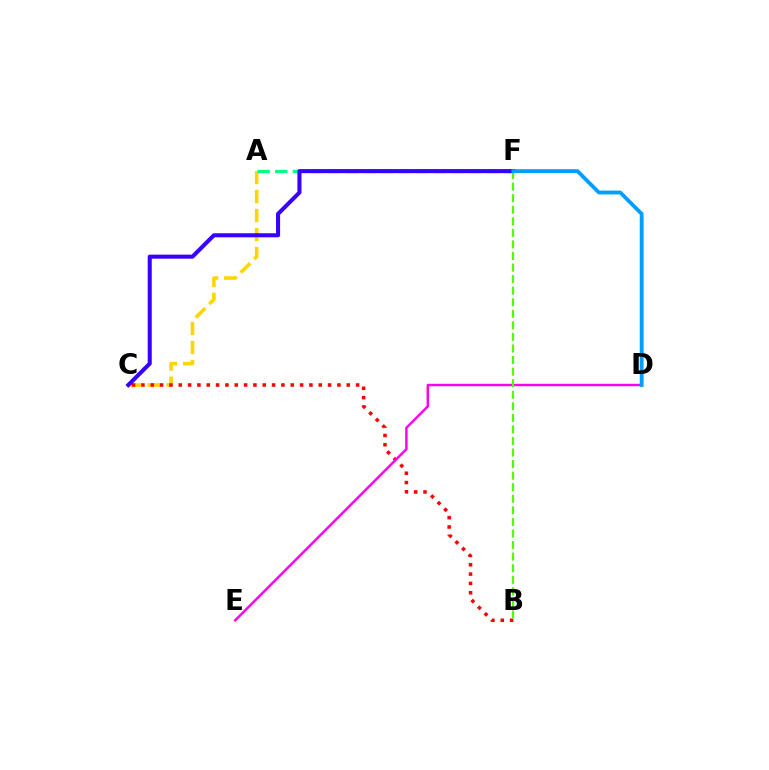{('A', 'C'): [{'color': '#ffd500', 'line_style': 'dashed', 'thickness': 2.58}], ('B', 'C'): [{'color': '#ff0000', 'line_style': 'dotted', 'thickness': 2.54}], ('D', 'E'): [{'color': '#ff00ed', 'line_style': 'solid', 'thickness': 1.76}], ('A', 'F'): [{'color': '#00ff86', 'line_style': 'dashed', 'thickness': 2.39}], ('B', 'F'): [{'color': '#4fff00', 'line_style': 'dashed', 'thickness': 1.57}], ('C', 'F'): [{'color': '#3700ff', 'line_style': 'solid', 'thickness': 2.92}], ('D', 'F'): [{'color': '#009eff', 'line_style': 'solid', 'thickness': 2.75}]}